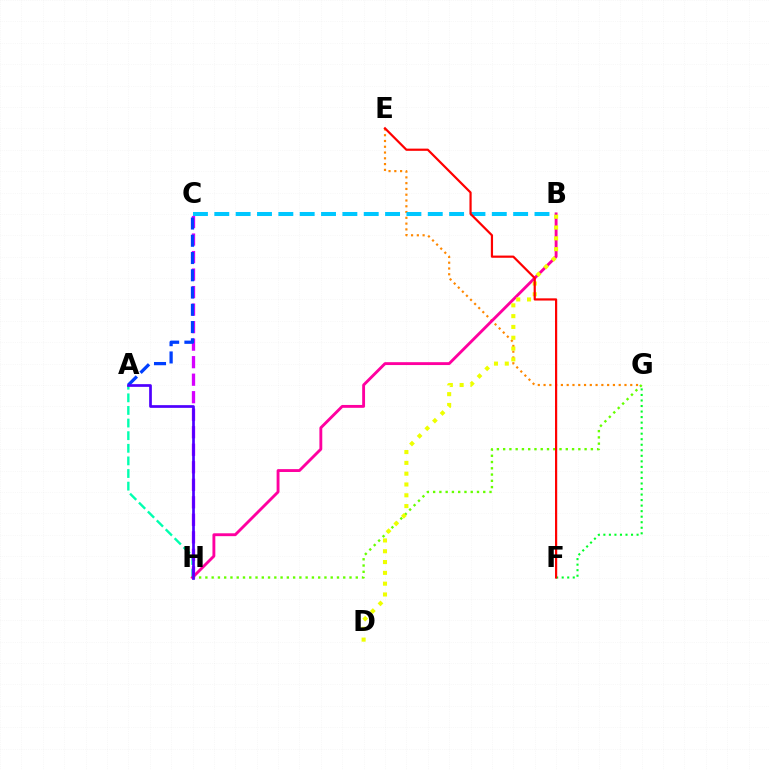{('F', 'G'): [{'color': '#00ff27', 'line_style': 'dotted', 'thickness': 1.5}], ('A', 'H'): [{'color': '#00ffaf', 'line_style': 'dashed', 'thickness': 1.71}, {'color': '#4f00ff', 'line_style': 'solid', 'thickness': 1.95}], ('C', 'H'): [{'color': '#d600ff', 'line_style': 'dashed', 'thickness': 2.38}], ('E', 'G'): [{'color': '#ff8800', 'line_style': 'dotted', 'thickness': 1.57}], ('A', 'C'): [{'color': '#003fff', 'line_style': 'dashed', 'thickness': 2.34}], ('B', 'H'): [{'color': '#ff00a0', 'line_style': 'solid', 'thickness': 2.07}], ('G', 'H'): [{'color': '#66ff00', 'line_style': 'dotted', 'thickness': 1.7}], ('B', 'C'): [{'color': '#00c7ff', 'line_style': 'dashed', 'thickness': 2.9}], ('B', 'D'): [{'color': '#eeff00', 'line_style': 'dotted', 'thickness': 2.94}], ('E', 'F'): [{'color': '#ff0000', 'line_style': 'solid', 'thickness': 1.58}]}